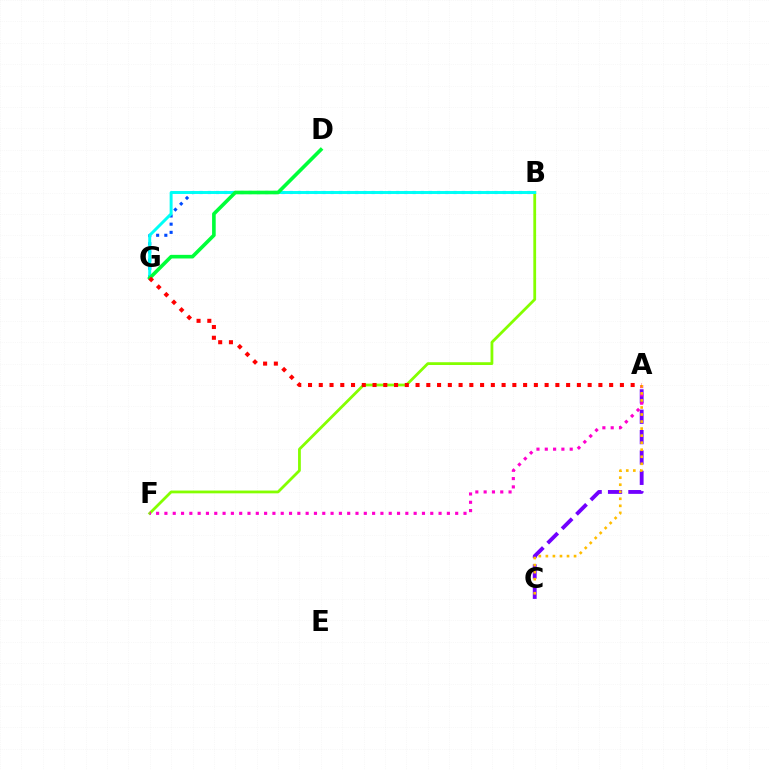{('B', 'F'): [{'color': '#84ff00', 'line_style': 'solid', 'thickness': 2.0}], ('A', 'C'): [{'color': '#7200ff', 'line_style': 'dashed', 'thickness': 2.77}, {'color': '#ffbd00', 'line_style': 'dotted', 'thickness': 1.91}], ('B', 'G'): [{'color': '#004bff', 'line_style': 'dotted', 'thickness': 2.23}, {'color': '#00fff6', 'line_style': 'solid', 'thickness': 2.13}], ('A', 'F'): [{'color': '#ff00cf', 'line_style': 'dotted', 'thickness': 2.26}], ('D', 'G'): [{'color': '#00ff39', 'line_style': 'solid', 'thickness': 2.61}], ('A', 'G'): [{'color': '#ff0000', 'line_style': 'dotted', 'thickness': 2.92}]}